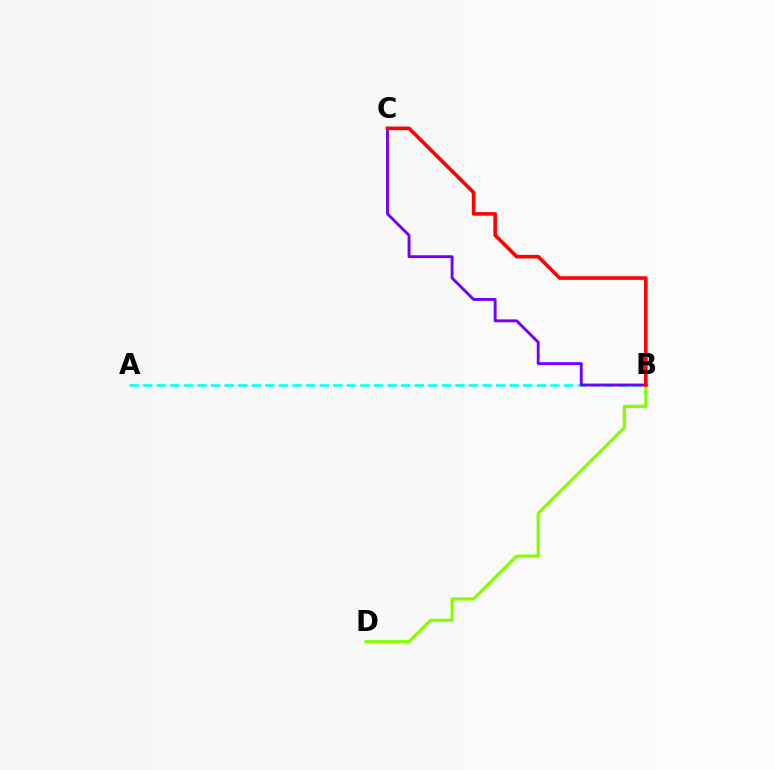{('A', 'B'): [{'color': '#00fff6', 'line_style': 'dashed', 'thickness': 1.84}], ('B', 'D'): [{'color': '#84ff00', 'line_style': 'solid', 'thickness': 2.29}], ('B', 'C'): [{'color': '#7200ff', 'line_style': 'solid', 'thickness': 2.07}, {'color': '#ff0000', 'line_style': 'solid', 'thickness': 2.59}]}